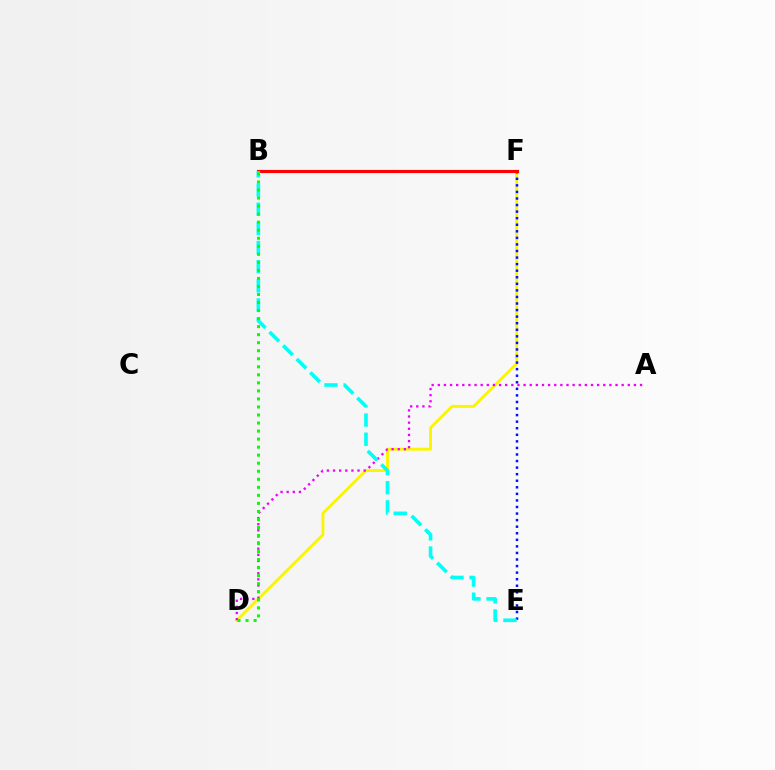{('D', 'F'): [{'color': '#fcf500', 'line_style': 'solid', 'thickness': 2.09}], ('E', 'F'): [{'color': '#0010ff', 'line_style': 'dotted', 'thickness': 1.78}], ('B', 'F'): [{'color': '#ff0000', 'line_style': 'solid', 'thickness': 2.25}], ('A', 'D'): [{'color': '#ee00ff', 'line_style': 'dotted', 'thickness': 1.67}], ('B', 'E'): [{'color': '#00fff6', 'line_style': 'dashed', 'thickness': 2.6}], ('B', 'D'): [{'color': '#08ff00', 'line_style': 'dotted', 'thickness': 2.18}]}